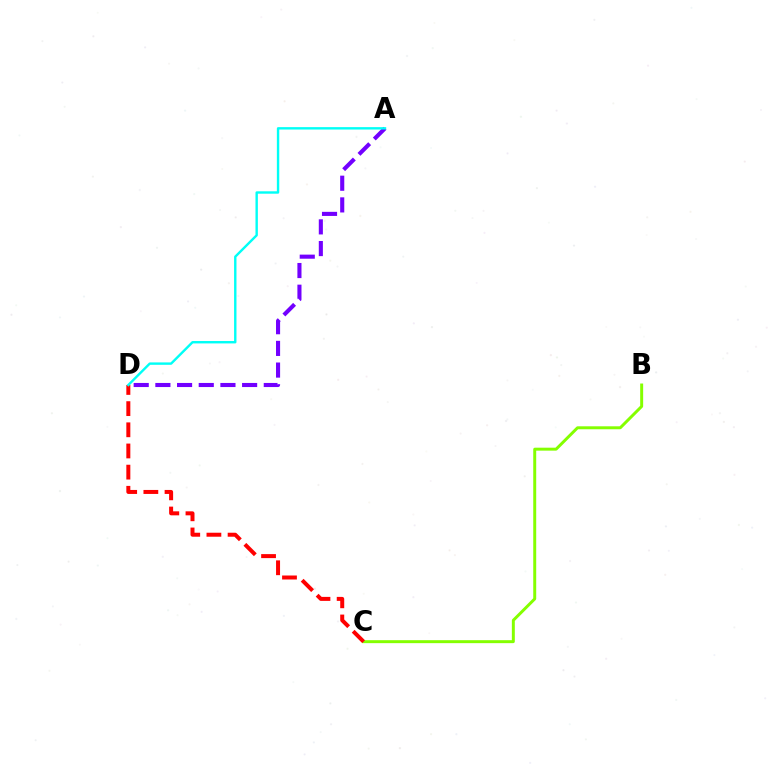{('B', 'C'): [{'color': '#84ff00', 'line_style': 'solid', 'thickness': 2.13}], ('C', 'D'): [{'color': '#ff0000', 'line_style': 'dashed', 'thickness': 2.88}], ('A', 'D'): [{'color': '#7200ff', 'line_style': 'dashed', 'thickness': 2.95}, {'color': '#00fff6', 'line_style': 'solid', 'thickness': 1.73}]}